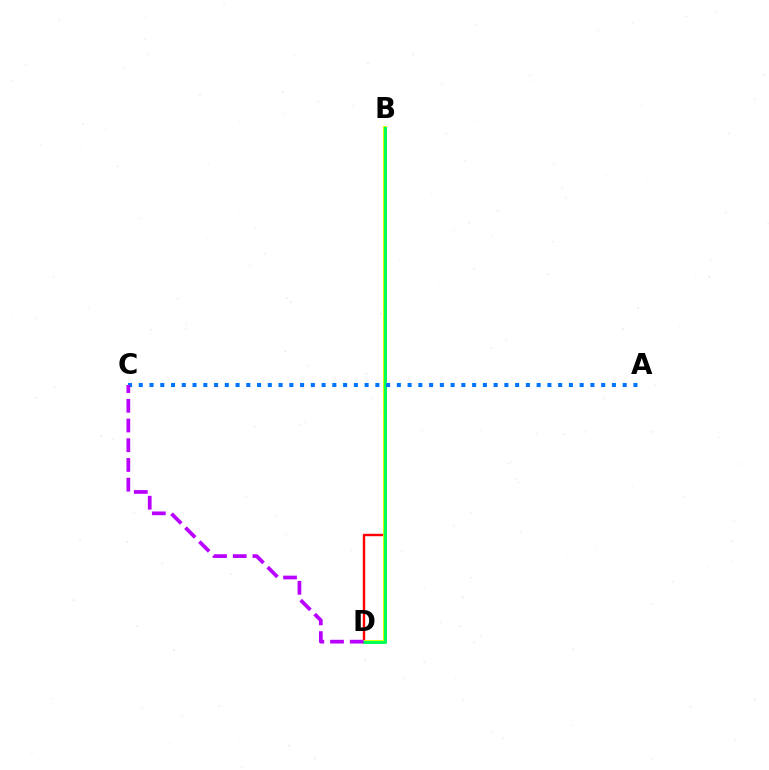{('B', 'D'): [{'color': '#ff0000', 'line_style': 'solid', 'thickness': 1.73}, {'color': '#d1ff00', 'line_style': 'solid', 'thickness': 2.82}, {'color': '#00ff5c', 'line_style': 'solid', 'thickness': 2.13}], ('A', 'C'): [{'color': '#0074ff', 'line_style': 'dotted', 'thickness': 2.92}], ('C', 'D'): [{'color': '#b900ff', 'line_style': 'dashed', 'thickness': 2.68}]}